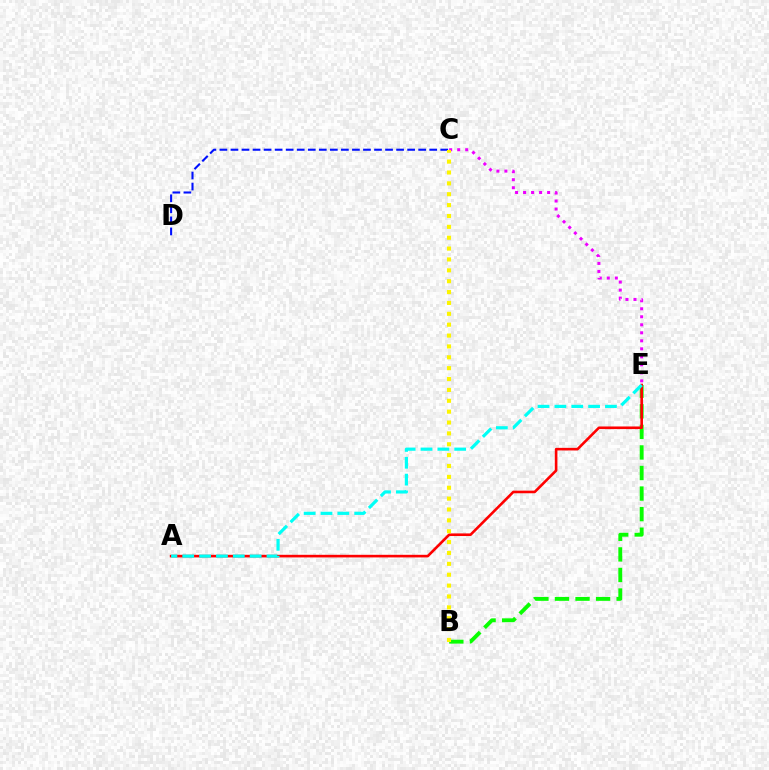{('B', 'E'): [{'color': '#08ff00', 'line_style': 'dashed', 'thickness': 2.79}], ('C', 'E'): [{'color': '#ee00ff', 'line_style': 'dotted', 'thickness': 2.18}], ('A', 'E'): [{'color': '#ff0000', 'line_style': 'solid', 'thickness': 1.88}, {'color': '#00fff6', 'line_style': 'dashed', 'thickness': 2.29}], ('C', 'D'): [{'color': '#0010ff', 'line_style': 'dashed', 'thickness': 1.5}], ('B', 'C'): [{'color': '#fcf500', 'line_style': 'dotted', 'thickness': 2.95}]}